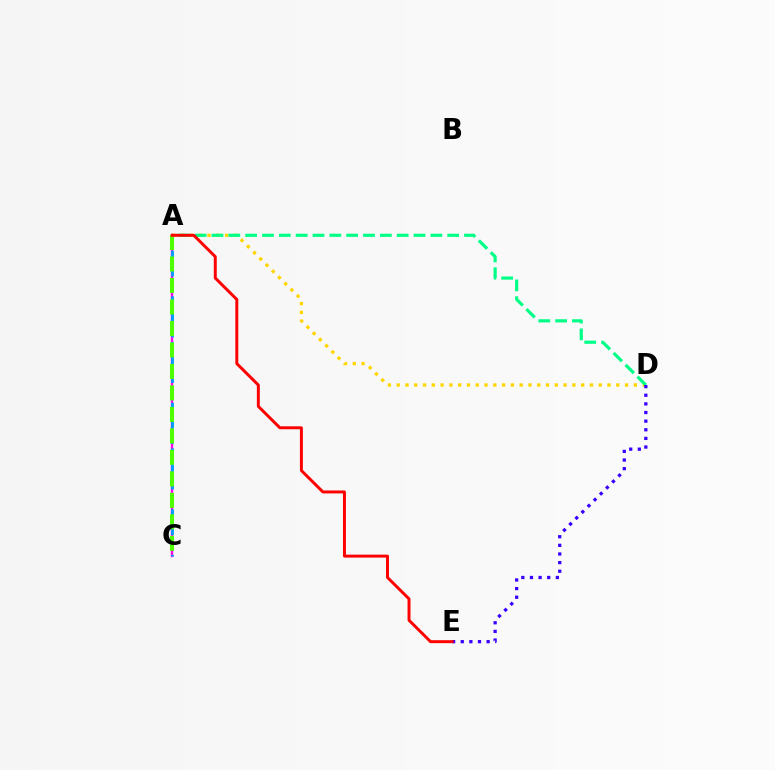{('A', 'C'): [{'color': '#ff00ed', 'line_style': 'solid', 'thickness': 1.72}, {'color': '#009eff', 'line_style': 'dashed', 'thickness': 2.07}, {'color': '#4fff00', 'line_style': 'dashed', 'thickness': 2.92}], ('A', 'D'): [{'color': '#ffd500', 'line_style': 'dotted', 'thickness': 2.39}, {'color': '#00ff86', 'line_style': 'dashed', 'thickness': 2.29}], ('D', 'E'): [{'color': '#3700ff', 'line_style': 'dotted', 'thickness': 2.34}], ('A', 'E'): [{'color': '#ff0000', 'line_style': 'solid', 'thickness': 2.13}]}